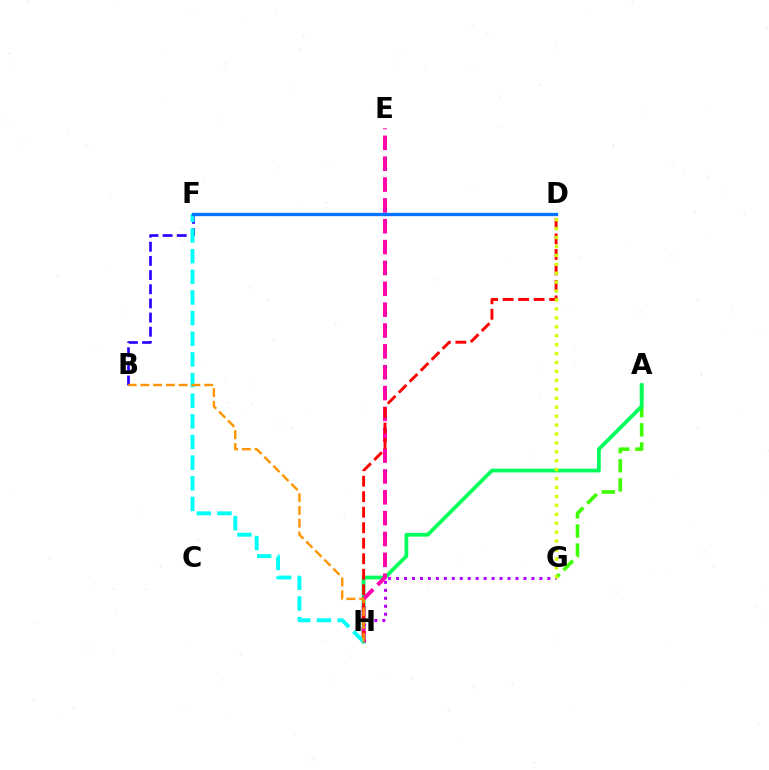{('A', 'G'): [{'color': '#3dff00', 'line_style': 'dashed', 'thickness': 2.59}], ('A', 'H'): [{'color': '#00ff5c', 'line_style': 'solid', 'thickness': 2.72}], ('G', 'H'): [{'color': '#b900ff', 'line_style': 'dotted', 'thickness': 2.16}], ('E', 'H'): [{'color': '#ff00ac', 'line_style': 'dashed', 'thickness': 2.83}], ('B', 'F'): [{'color': '#2500ff', 'line_style': 'dashed', 'thickness': 1.92}], ('D', 'H'): [{'color': '#ff0000', 'line_style': 'dashed', 'thickness': 2.11}], ('F', 'H'): [{'color': '#00fff6', 'line_style': 'dashed', 'thickness': 2.81}], ('D', 'F'): [{'color': '#0074ff', 'line_style': 'solid', 'thickness': 2.39}], ('D', 'G'): [{'color': '#d1ff00', 'line_style': 'dotted', 'thickness': 2.43}], ('B', 'H'): [{'color': '#ff9400', 'line_style': 'dashed', 'thickness': 1.73}]}